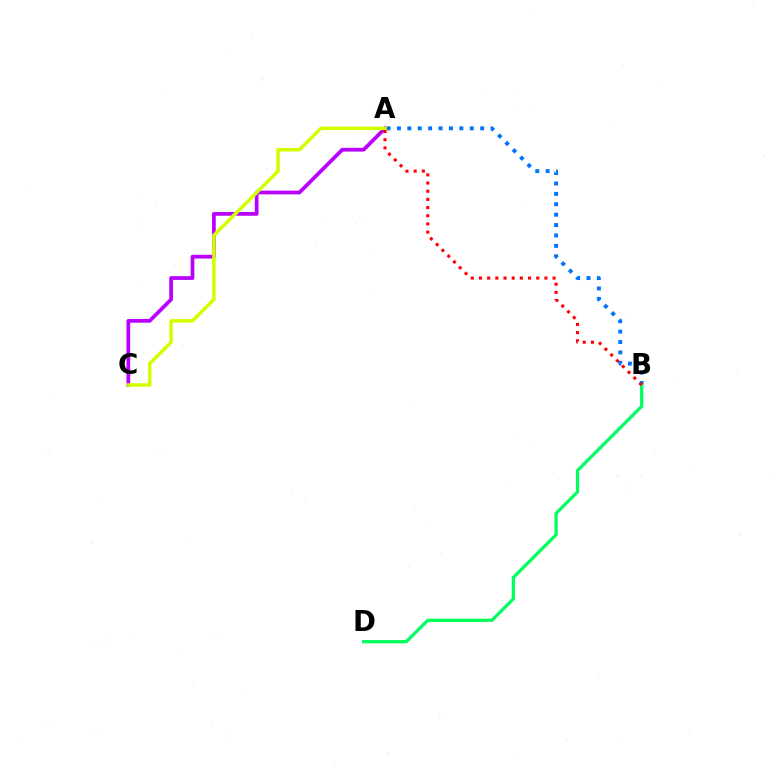{('A', 'C'): [{'color': '#b900ff', 'line_style': 'solid', 'thickness': 2.68}, {'color': '#d1ff00', 'line_style': 'solid', 'thickness': 2.53}], ('A', 'B'): [{'color': '#0074ff', 'line_style': 'dotted', 'thickness': 2.83}, {'color': '#ff0000', 'line_style': 'dotted', 'thickness': 2.22}], ('B', 'D'): [{'color': '#00ff5c', 'line_style': 'solid', 'thickness': 2.34}]}